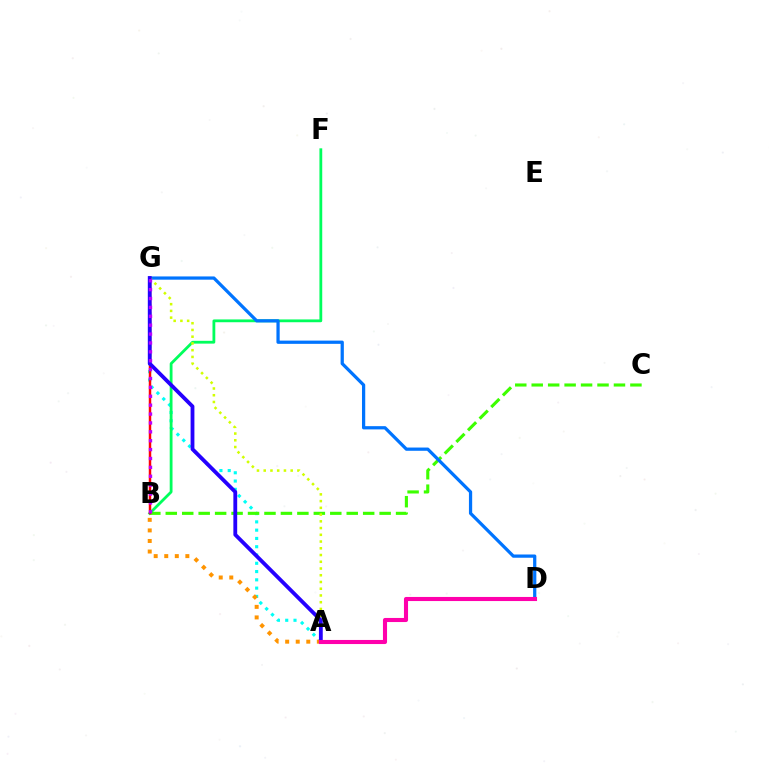{('A', 'G'): [{'color': '#00fff6', 'line_style': 'dotted', 'thickness': 2.25}, {'color': '#d1ff00', 'line_style': 'dotted', 'thickness': 1.83}, {'color': '#2500ff', 'line_style': 'solid', 'thickness': 2.75}], ('B', 'F'): [{'color': '#00ff5c', 'line_style': 'solid', 'thickness': 2.01}], ('B', 'C'): [{'color': '#3dff00', 'line_style': 'dashed', 'thickness': 2.23}], ('D', 'G'): [{'color': '#0074ff', 'line_style': 'solid', 'thickness': 2.34}], ('B', 'G'): [{'color': '#ff0000', 'line_style': 'solid', 'thickness': 1.78}, {'color': '#b900ff', 'line_style': 'dotted', 'thickness': 2.41}], ('A', 'B'): [{'color': '#ff9400', 'line_style': 'dotted', 'thickness': 2.87}], ('A', 'D'): [{'color': '#ff00ac', 'line_style': 'solid', 'thickness': 2.95}]}